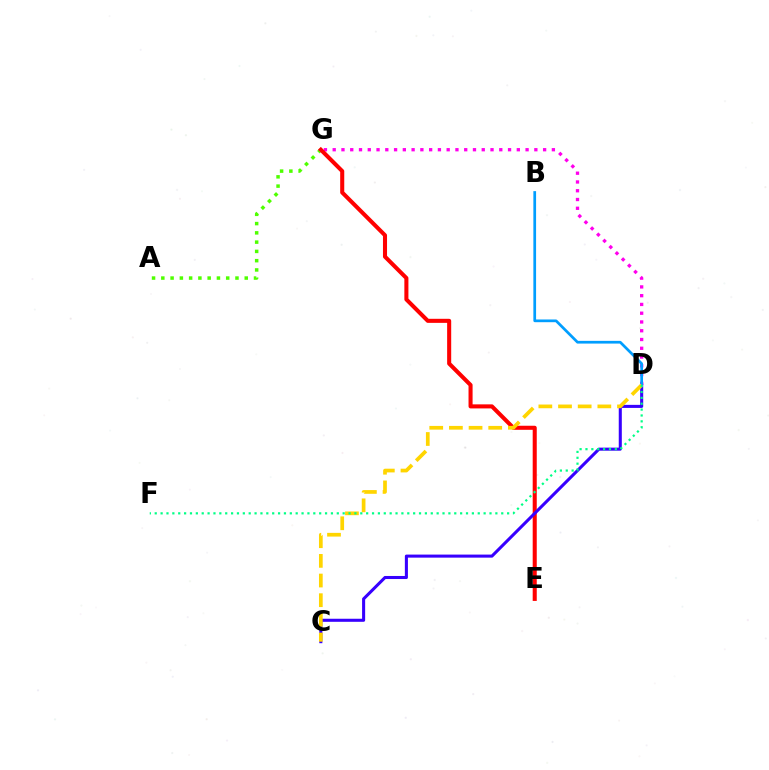{('A', 'G'): [{'color': '#4fff00', 'line_style': 'dotted', 'thickness': 2.52}], ('D', 'G'): [{'color': '#ff00ed', 'line_style': 'dotted', 'thickness': 2.38}], ('E', 'G'): [{'color': '#ff0000', 'line_style': 'solid', 'thickness': 2.92}], ('C', 'D'): [{'color': '#3700ff', 'line_style': 'solid', 'thickness': 2.2}, {'color': '#ffd500', 'line_style': 'dashed', 'thickness': 2.67}], ('B', 'D'): [{'color': '#009eff', 'line_style': 'solid', 'thickness': 1.96}], ('D', 'F'): [{'color': '#00ff86', 'line_style': 'dotted', 'thickness': 1.6}]}